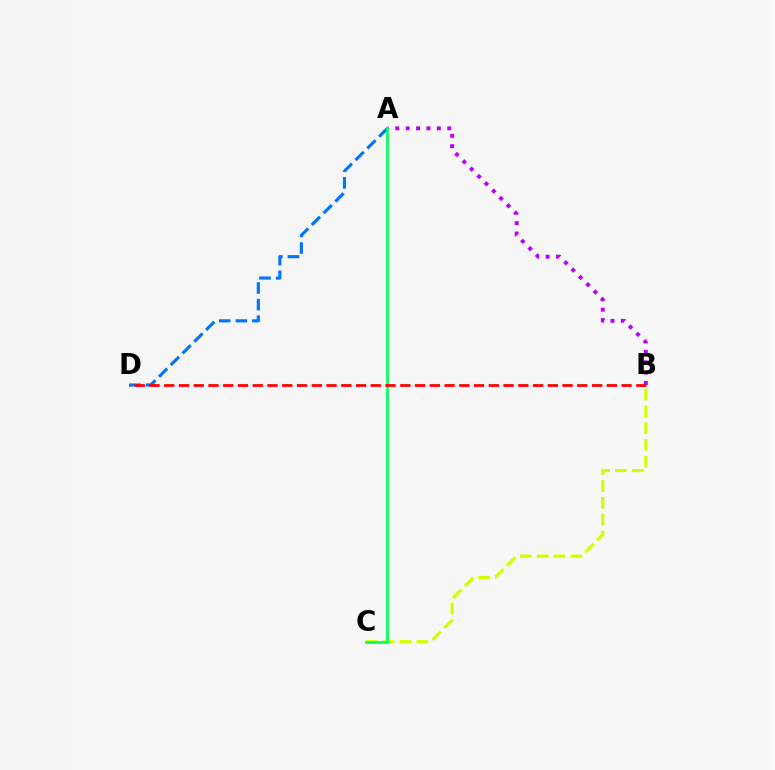{('A', 'B'): [{'color': '#b900ff', 'line_style': 'dotted', 'thickness': 2.82}], ('A', 'D'): [{'color': '#0074ff', 'line_style': 'dashed', 'thickness': 2.26}], ('B', 'C'): [{'color': '#d1ff00', 'line_style': 'dashed', 'thickness': 2.28}], ('A', 'C'): [{'color': '#00ff5c', 'line_style': 'solid', 'thickness': 1.95}], ('B', 'D'): [{'color': '#ff0000', 'line_style': 'dashed', 'thickness': 2.0}]}